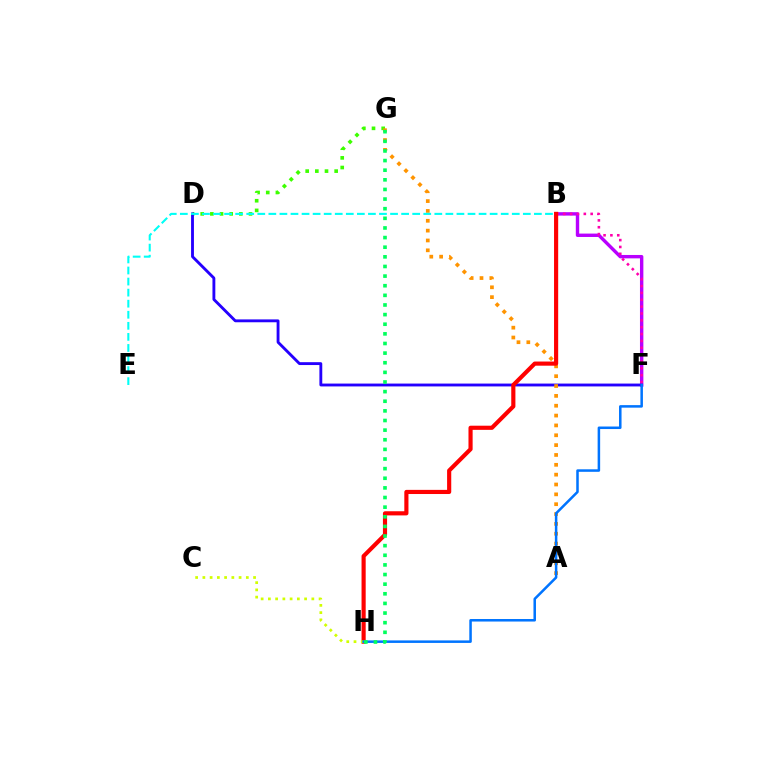{('B', 'F'): [{'color': '#b900ff', 'line_style': 'solid', 'thickness': 2.44}, {'color': '#ff00ac', 'line_style': 'dotted', 'thickness': 1.86}], ('D', 'G'): [{'color': '#3dff00', 'line_style': 'dotted', 'thickness': 2.62}], ('D', 'F'): [{'color': '#2500ff', 'line_style': 'solid', 'thickness': 2.06}], ('A', 'G'): [{'color': '#ff9400', 'line_style': 'dotted', 'thickness': 2.68}], ('B', 'H'): [{'color': '#ff0000', 'line_style': 'solid', 'thickness': 2.99}], ('C', 'H'): [{'color': '#d1ff00', 'line_style': 'dotted', 'thickness': 1.97}], ('F', 'H'): [{'color': '#0074ff', 'line_style': 'solid', 'thickness': 1.82}], ('B', 'E'): [{'color': '#00fff6', 'line_style': 'dashed', 'thickness': 1.5}], ('G', 'H'): [{'color': '#00ff5c', 'line_style': 'dotted', 'thickness': 2.62}]}